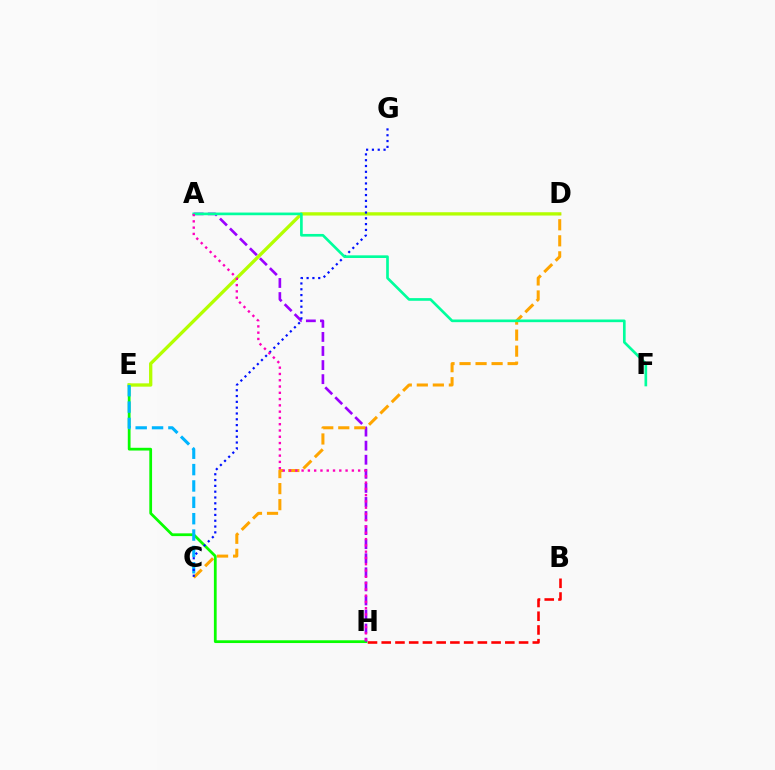{('E', 'H'): [{'color': '#08ff00', 'line_style': 'solid', 'thickness': 1.98}], ('A', 'H'): [{'color': '#9b00ff', 'line_style': 'dashed', 'thickness': 1.91}, {'color': '#ff00bd', 'line_style': 'dotted', 'thickness': 1.71}], ('D', 'E'): [{'color': '#b3ff00', 'line_style': 'solid', 'thickness': 2.38}], ('C', 'E'): [{'color': '#00b5ff', 'line_style': 'dashed', 'thickness': 2.22}], ('C', 'D'): [{'color': '#ffa500', 'line_style': 'dashed', 'thickness': 2.18}], ('C', 'G'): [{'color': '#0010ff', 'line_style': 'dotted', 'thickness': 1.58}], ('A', 'F'): [{'color': '#00ff9d', 'line_style': 'solid', 'thickness': 1.92}], ('B', 'H'): [{'color': '#ff0000', 'line_style': 'dashed', 'thickness': 1.87}]}